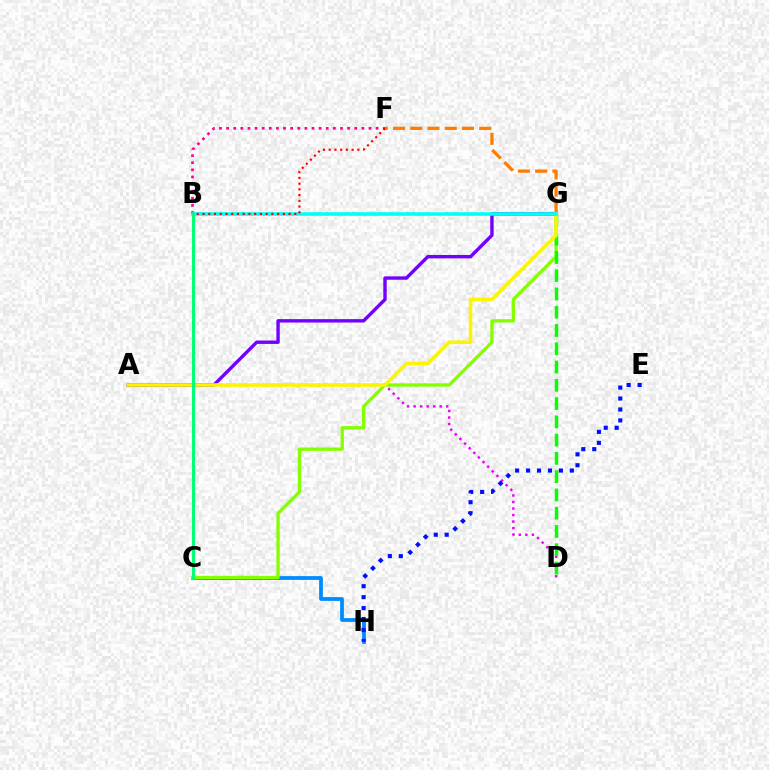{('F', 'G'): [{'color': '#ff7c00', 'line_style': 'dashed', 'thickness': 2.34}], ('C', 'H'): [{'color': '#008cff', 'line_style': 'solid', 'thickness': 2.72}], ('C', 'G'): [{'color': '#84ff00', 'line_style': 'solid', 'thickness': 2.39}], ('A', 'D'): [{'color': '#ee00ff', 'line_style': 'dotted', 'thickness': 1.77}], ('D', 'G'): [{'color': '#08ff00', 'line_style': 'dashed', 'thickness': 2.48}], ('A', 'G'): [{'color': '#7200ff', 'line_style': 'solid', 'thickness': 2.45}, {'color': '#fcf500', 'line_style': 'solid', 'thickness': 2.55}], ('E', 'H'): [{'color': '#0010ff', 'line_style': 'dotted', 'thickness': 2.98}], ('B', 'F'): [{'color': '#ff0094', 'line_style': 'dotted', 'thickness': 1.93}, {'color': '#ff0000', 'line_style': 'dotted', 'thickness': 1.56}], ('B', 'G'): [{'color': '#00fff6', 'line_style': 'solid', 'thickness': 2.59}], ('B', 'C'): [{'color': '#00ff74', 'line_style': 'solid', 'thickness': 2.2}]}